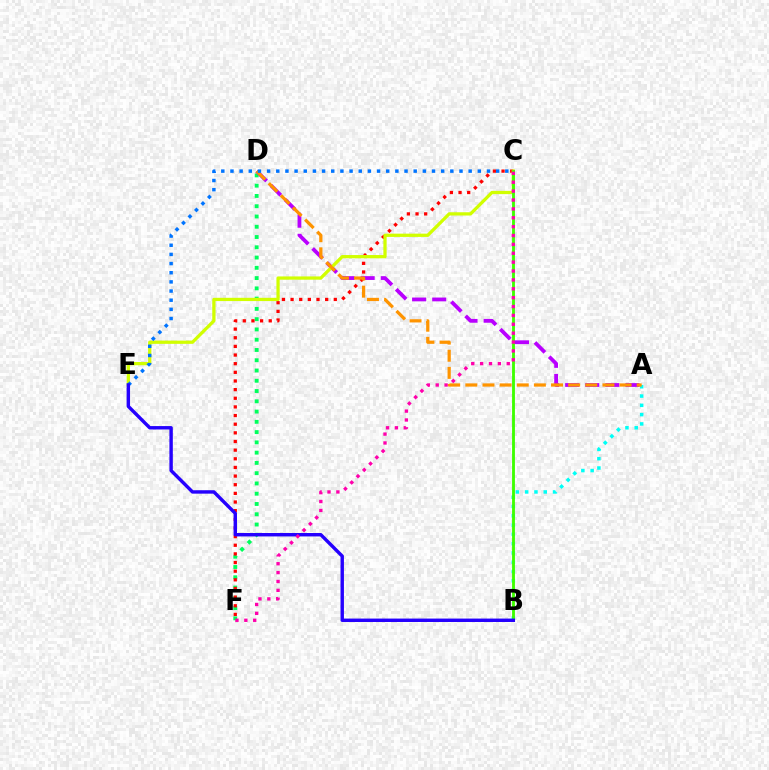{('D', 'F'): [{'color': '#00ff5c', 'line_style': 'dotted', 'thickness': 2.79}], ('A', 'B'): [{'color': '#00fff6', 'line_style': 'dotted', 'thickness': 2.52}], ('A', 'D'): [{'color': '#b900ff', 'line_style': 'dashed', 'thickness': 2.73}, {'color': '#ff9400', 'line_style': 'dashed', 'thickness': 2.33}], ('C', 'F'): [{'color': '#ff0000', 'line_style': 'dotted', 'thickness': 2.35}, {'color': '#ff00ac', 'line_style': 'dotted', 'thickness': 2.41}], ('C', 'E'): [{'color': '#d1ff00', 'line_style': 'solid', 'thickness': 2.35}, {'color': '#0074ff', 'line_style': 'dotted', 'thickness': 2.49}], ('B', 'C'): [{'color': '#3dff00', 'line_style': 'solid', 'thickness': 2.05}], ('B', 'E'): [{'color': '#2500ff', 'line_style': 'solid', 'thickness': 2.46}]}